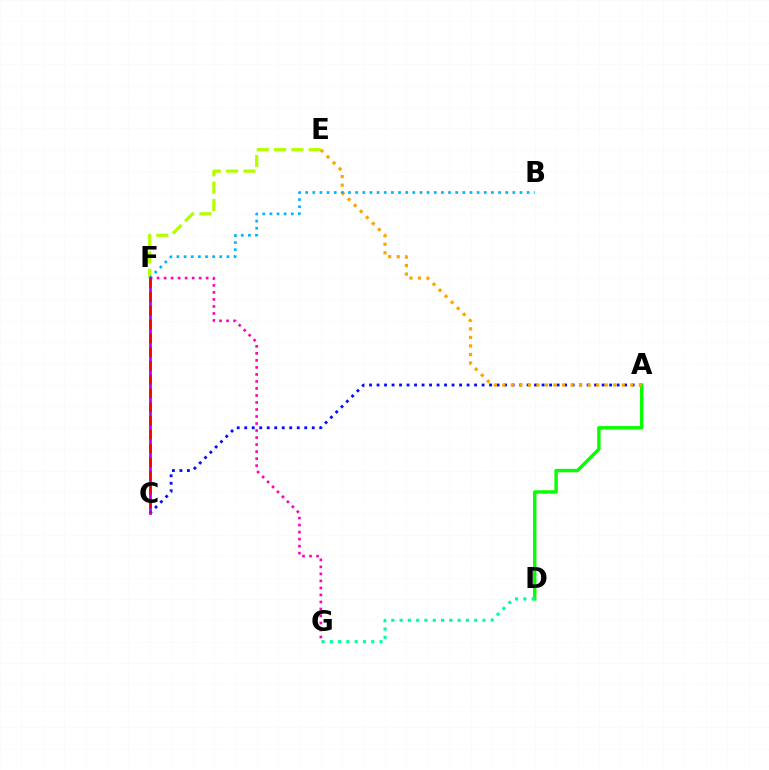{('A', 'C'): [{'color': '#0010ff', 'line_style': 'dotted', 'thickness': 2.04}], ('F', 'G'): [{'color': '#ff00bd', 'line_style': 'dotted', 'thickness': 1.91}], ('A', 'D'): [{'color': '#08ff00', 'line_style': 'solid', 'thickness': 2.45}], ('E', 'F'): [{'color': '#b3ff00', 'line_style': 'dashed', 'thickness': 2.36}], ('A', 'E'): [{'color': '#ffa500', 'line_style': 'dotted', 'thickness': 2.32}], ('B', 'F'): [{'color': '#00b5ff', 'line_style': 'dotted', 'thickness': 1.94}], ('D', 'G'): [{'color': '#00ff9d', 'line_style': 'dotted', 'thickness': 2.25}], ('C', 'F'): [{'color': '#9b00ff', 'line_style': 'solid', 'thickness': 1.9}, {'color': '#ff0000', 'line_style': 'dashed', 'thickness': 1.87}]}